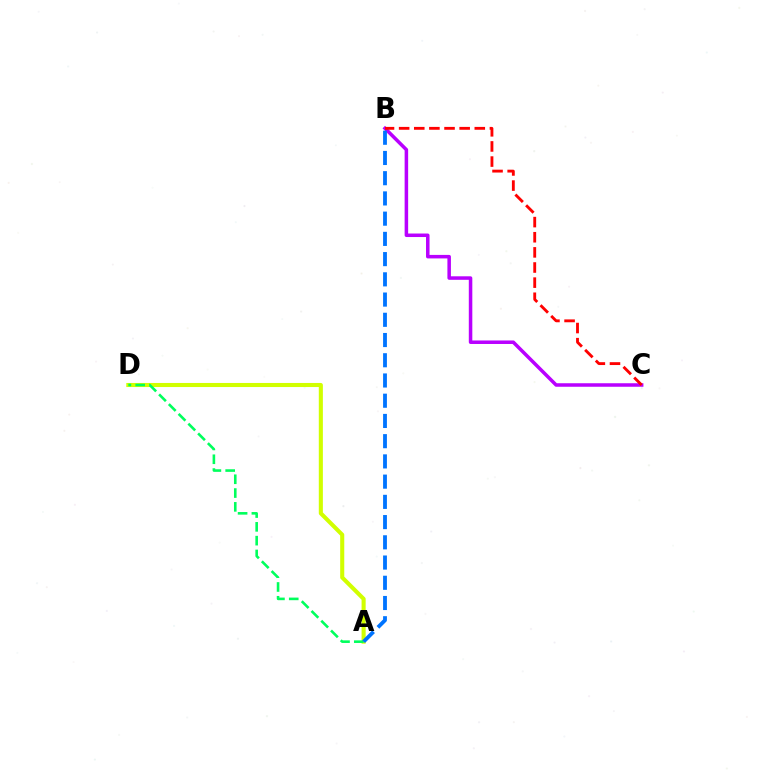{('A', 'D'): [{'color': '#d1ff00', 'line_style': 'solid', 'thickness': 2.94}, {'color': '#00ff5c', 'line_style': 'dashed', 'thickness': 1.87}], ('B', 'C'): [{'color': '#b900ff', 'line_style': 'solid', 'thickness': 2.53}, {'color': '#ff0000', 'line_style': 'dashed', 'thickness': 2.06}], ('A', 'B'): [{'color': '#0074ff', 'line_style': 'dashed', 'thickness': 2.75}]}